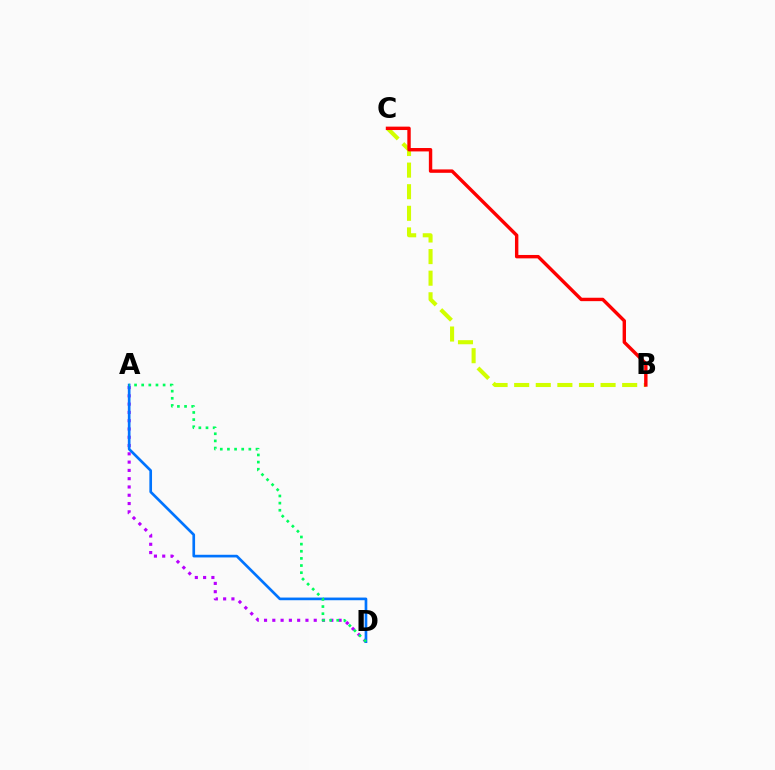{('B', 'C'): [{'color': '#d1ff00', 'line_style': 'dashed', 'thickness': 2.93}, {'color': '#ff0000', 'line_style': 'solid', 'thickness': 2.45}], ('A', 'D'): [{'color': '#b900ff', 'line_style': 'dotted', 'thickness': 2.25}, {'color': '#0074ff', 'line_style': 'solid', 'thickness': 1.92}, {'color': '#00ff5c', 'line_style': 'dotted', 'thickness': 1.94}]}